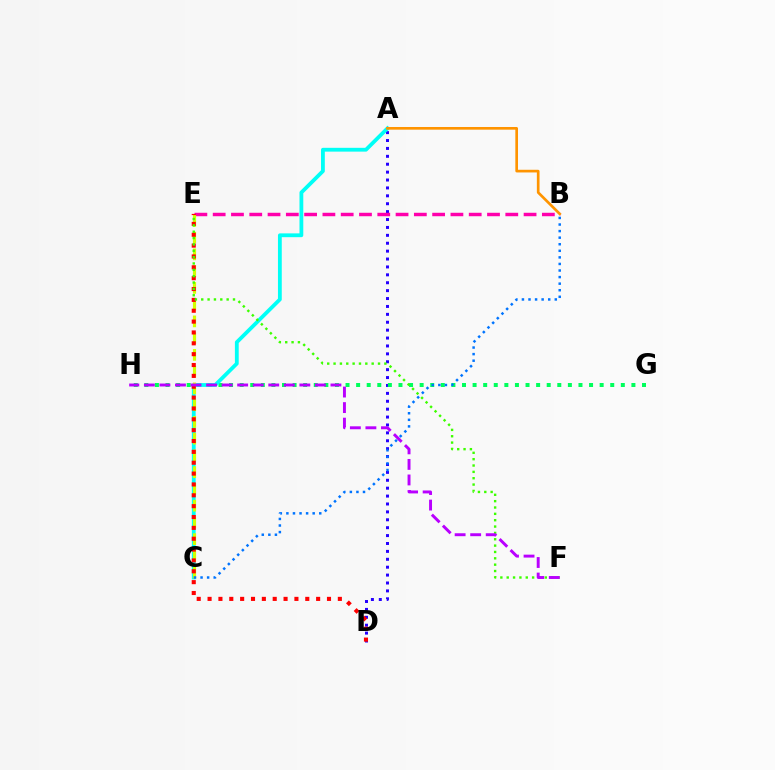{('A', 'D'): [{'color': '#2500ff', 'line_style': 'dotted', 'thickness': 2.15}], ('B', 'E'): [{'color': '#ff00ac', 'line_style': 'dashed', 'thickness': 2.48}], ('G', 'H'): [{'color': '#00ff5c', 'line_style': 'dotted', 'thickness': 2.88}], ('A', 'C'): [{'color': '#00fff6', 'line_style': 'solid', 'thickness': 2.74}], ('C', 'E'): [{'color': '#d1ff00', 'line_style': 'dashed', 'thickness': 2.28}], ('D', 'E'): [{'color': '#ff0000', 'line_style': 'dotted', 'thickness': 2.95}], ('E', 'F'): [{'color': '#3dff00', 'line_style': 'dotted', 'thickness': 1.73}], ('A', 'B'): [{'color': '#ff9400', 'line_style': 'solid', 'thickness': 1.93}], ('B', 'C'): [{'color': '#0074ff', 'line_style': 'dotted', 'thickness': 1.79}], ('F', 'H'): [{'color': '#b900ff', 'line_style': 'dashed', 'thickness': 2.11}]}